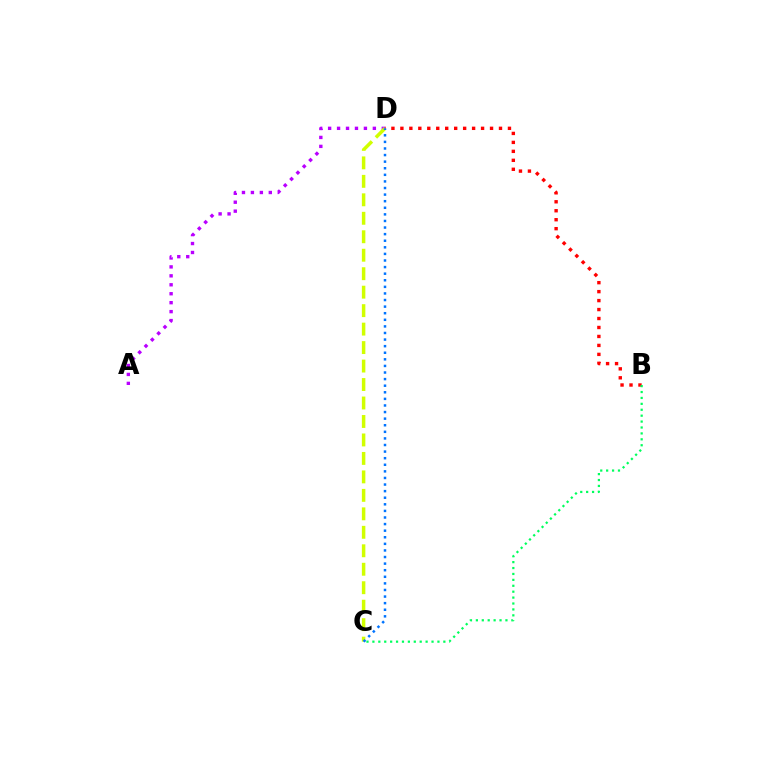{('A', 'D'): [{'color': '#b900ff', 'line_style': 'dotted', 'thickness': 2.43}], ('B', 'D'): [{'color': '#ff0000', 'line_style': 'dotted', 'thickness': 2.44}], ('C', 'D'): [{'color': '#d1ff00', 'line_style': 'dashed', 'thickness': 2.51}, {'color': '#0074ff', 'line_style': 'dotted', 'thickness': 1.79}], ('B', 'C'): [{'color': '#00ff5c', 'line_style': 'dotted', 'thickness': 1.61}]}